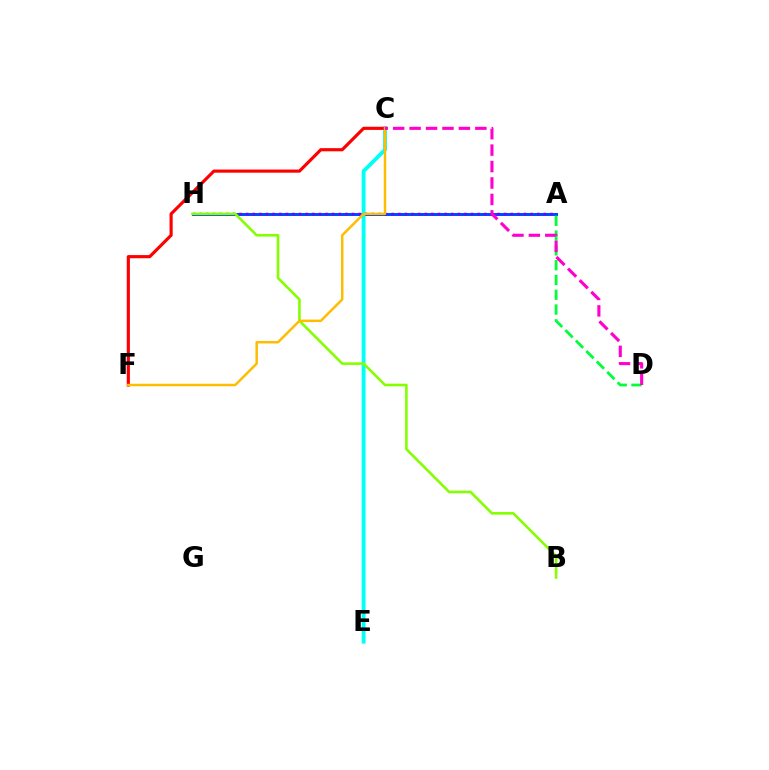{('A', 'H'): [{'color': '#004bff', 'line_style': 'solid', 'thickness': 2.16}, {'color': '#7200ff', 'line_style': 'dotted', 'thickness': 1.8}], ('C', 'E'): [{'color': '#00fff6', 'line_style': 'solid', 'thickness': 2.79}], ('A', 'D'): [{'color': '#00ff39', 'line_style': 'dashed', 'thickness': 2.01}], ('B', 'H'): [{'color': '#84ff00', 'line_style': 'solid', 'thickness': 1.88}], ('C', 'F'): [{'color': '#ff0000', 'line_style': 'solid', 'thickness': 2.27}, {'color': '#ffbd00', 'line_style': 'solid', 'thickness': 1.78}], ('C', 'D'): [{'color': '#ff00cf', 'line_style': 'dashed', 'thickness': 2.23}]}